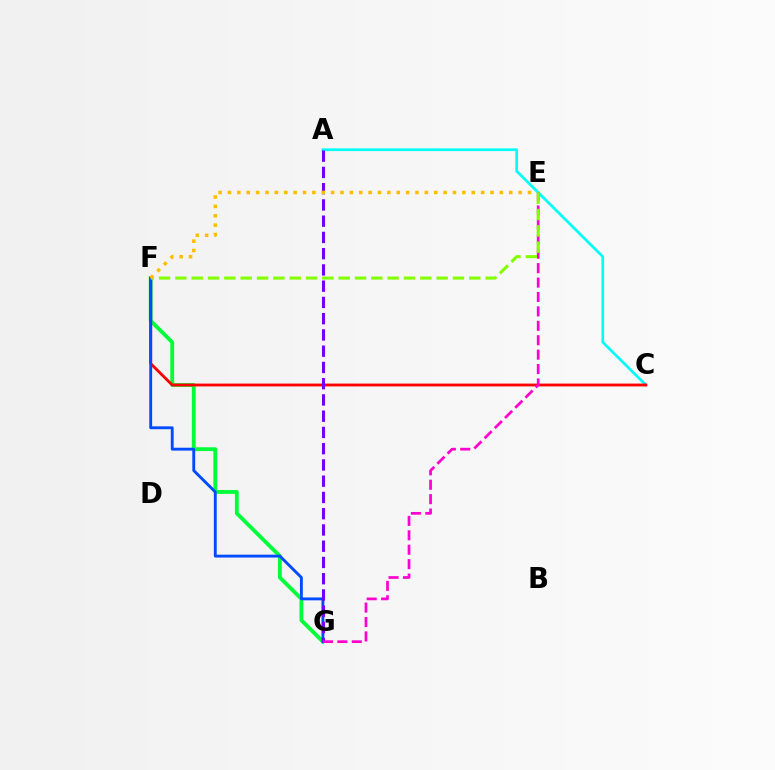{('F', 'G'): [{'color': '#00ff39', 'line_style': 'solid', 'thickness': 2.75}, {'color': '#004bff', 'line_style': 'solid', 'thickness': 2.06}], ('A', 'C'): [{'color': '#00fff6', 'line_style': 'solid', 'thickness': 1.96}], ('C', 'F'): [{'color': '#ff0000', 'line_style': 'solid', 'thickness': 2.04}], ('A', 'G'): [{'color': '#7200ff', 'line_style': 'dashed', 'thickness': 2.21}], ('E', 'G'): [{'color': '#ff00cf', 'line_style': 'dashed', 'thickness': 1.96}], ('E', 'F'): [{'color': '#84ff00', 'line_style': 'dashed', 'thickness': 2.22}, {'color': '#ffbd00', 'line_style': 'dotted', 'thickness': 2.55}]}